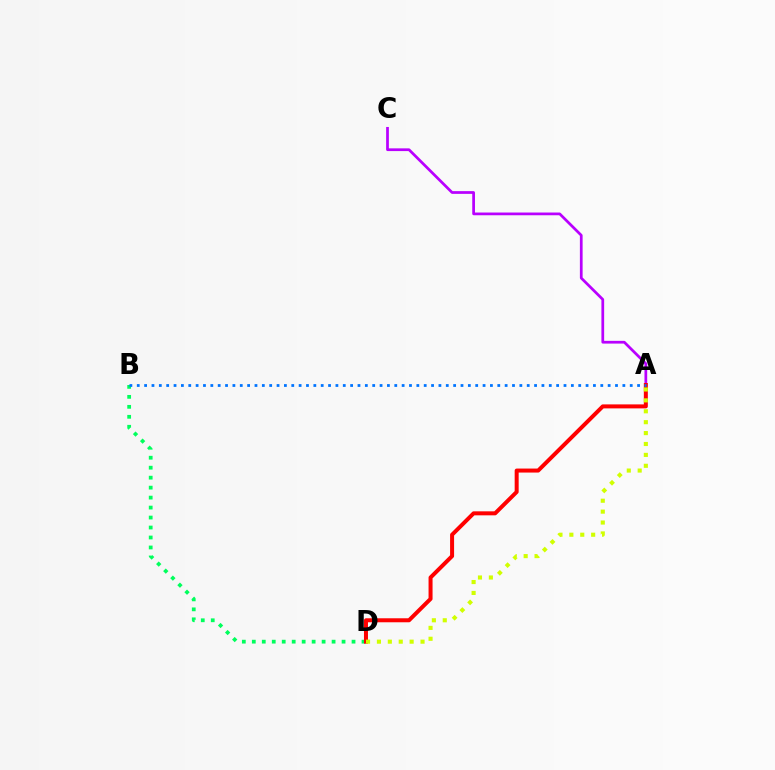{('A', 'C'): [{'color': '#b900ff', 'line_style': 'solid', 'thickness': 1.97}], ('B', 'D'): [{'color': '#00ff5c', 'line_style': 'dotted', 'thickness': 2.71}], ('A', 'D'): [{'color': '#ff0000', 'line_style': 'solid', 'thickness': 2.88}, {'color': '#d1ff00', 'line_style': 'dotted', 'thickness': 2.96}], ('A', 'B'): [{'color': '#0074ff', 'line_style': 'dotted', 'thickness': 2.0}]}